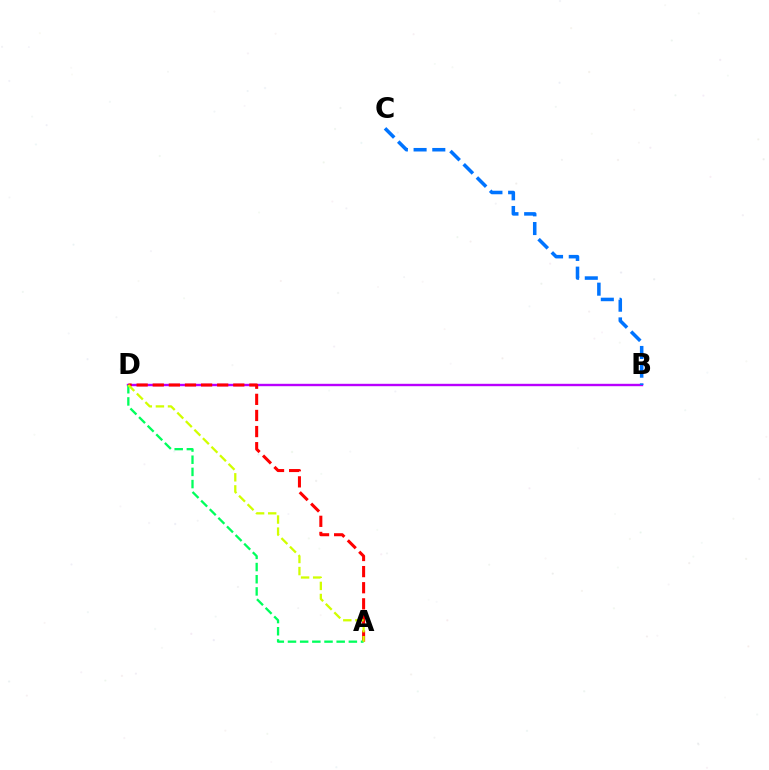{('B', 'D'): [{'color': '#b900ff', 'line_style': 'solid', 'thickness': 1.72}], ('A', 'D'): [{'color': '#ff0000', 'line_style': 'dashed', 'thickness': 2.19}, {'color': '#00ff5c', 'line_style': 'dashed', 'thickness': 1.65}, {'color': '#d1ff00', 'line_style': 'dashed', 'thickness': 1.64}], ('B', 'C'): [{'color': '#0074ff', 'line_style': 'dashed', 'thickness': 2.54}]}